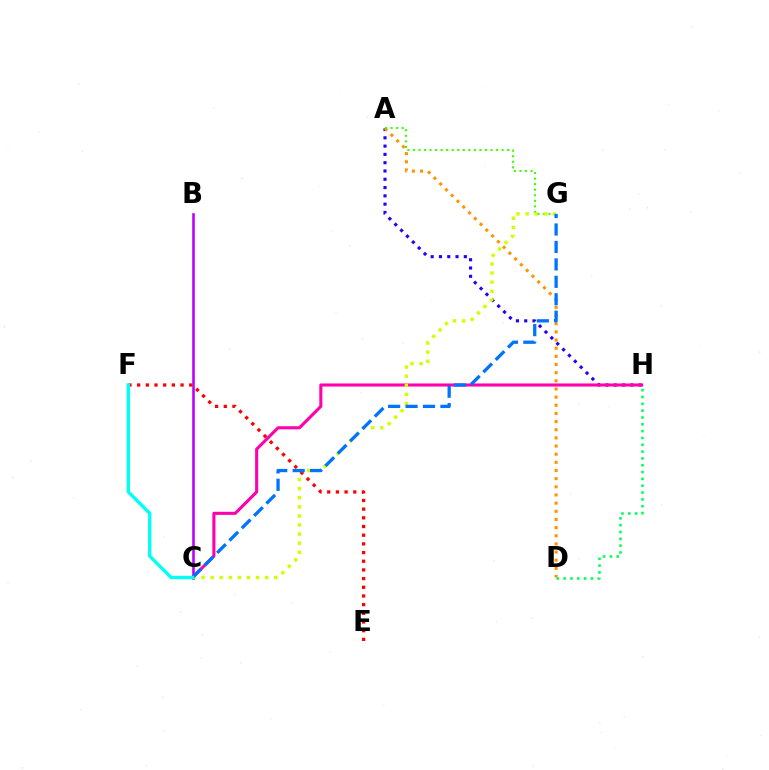{('A', 'H'): [{'color': '#2500ff', 'line_style': 'dotted', 'thickness': 2.25}], ('B', 'C'): [{'color': '#b900ff', 'line_style': 'solid', 'thickness': 1.86}], ('C', 'H'): [{'color': '#ff00ac', 'line_style': 'solid', 'thickness': 2.21}], ('A', 'D'): [{'color': '#ff9400', 'line_style': 'dotted', 'thickness': 2.22}], ('A', 'G'): [{'color': '#3dff00', 'line_style': 'dotted', 'thickness': 1.51}], ('C', 'G'): [{'color': '#d1ff00', 'line_style': 'dotted', 'thickness': 2.47}, {'color': '#0074ff', 'line_style': 'dashed', 'thickness': 2.37}], ('D', 'H'): [{'color': '#00ff5c', 'line_style': 'dotted', 'thickness': 1.85}], ('E', 'F'): [{'color': '#ff0000', 'line_style': 'dotted', 'thickness': 2.36}], ('C', 'F'): [{'color': '#00fff6', 'line_style': 'solid', 'thickness': 2.42}]}